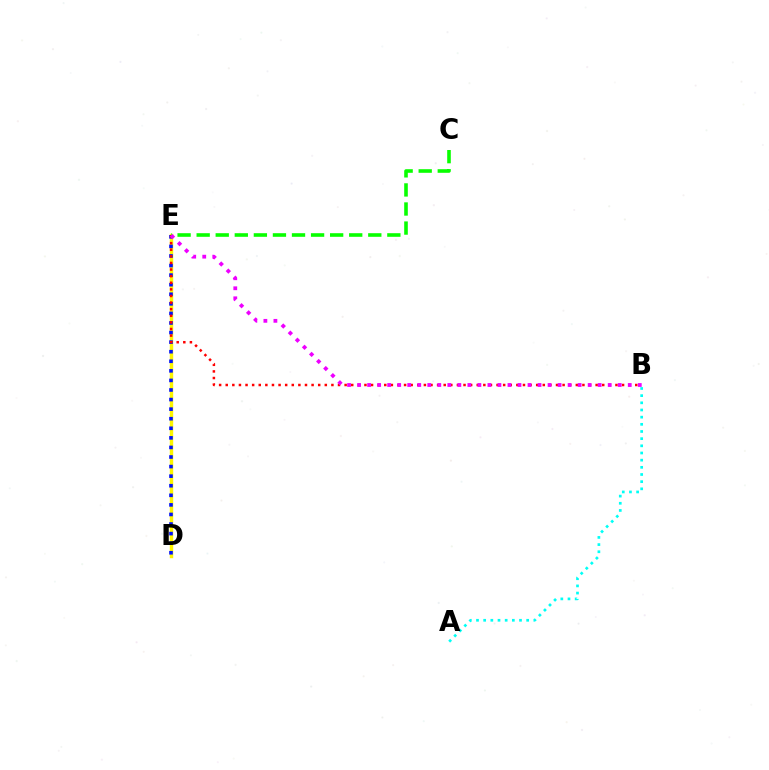{('D', 'E'): [{'color': '#fcf500', 'line_style': 'solid', 'thickness': 2.46}, {'color': '#0010ff', 'line_style': 'dotted', 'thickness': 2.6}], ('A', 'B'): [{'color': '#00fff6', 'line_style': 'dotted', 'thickness': 1.95}], ('C', 'E'): [{'color': '#08ff00', 'line_style': 'dashed', 'thickness': 2.59}], ('B', 'E'): [{'color': '#ff0000', 'line_style': 'dotted', 'thickness': 1.79}, {'color': '#ee00ff', 'line_style': 'dotted', 'thickness': 2.72}]}